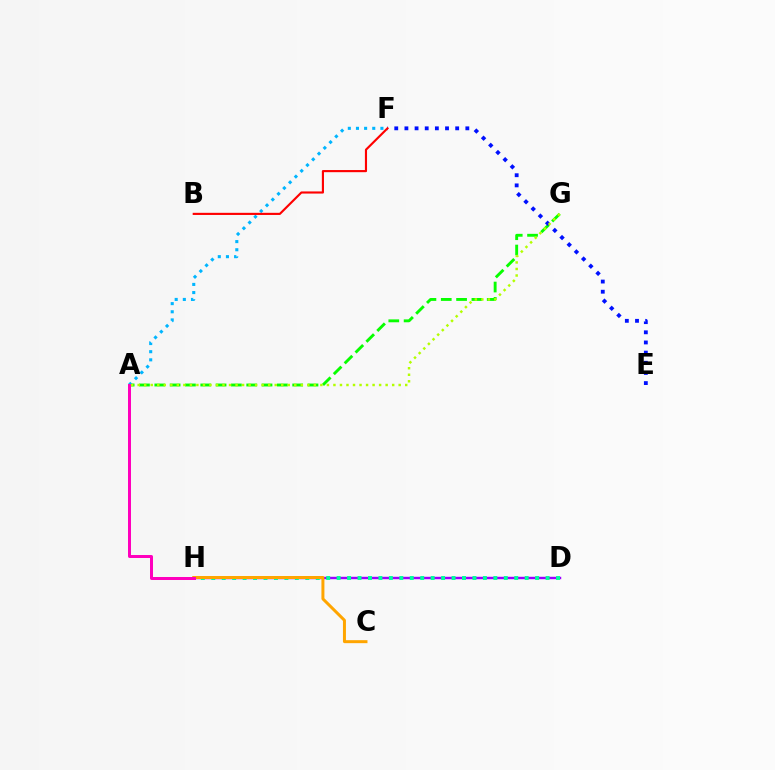{('A', 'G'): [{'color': '#08ff00', 'line_style': 'dashed', 'thickness': 2.08}, {'color': '#b3ff00', 'line_style': 'dotted', 'thickness': 1.77}], ('D', 'H'): [{'color': '#9b00ff', 'line_style': 'solid', 'thickness': 1.75}, {'color': '#00ff9d', 'line_style': 'dotted', 'thickness': 2.84}], ('A', 'F'): [{'color': '#00b5ff', 'line_style': 'dotted', 'thickness': 2.21}], ('C', 'H'): [{'color': '#ffa500', 'line_style': 'solid', 'thickness': 2.15}], ('E', 'F'): [{'color': '#0010ff', 'line_style': 'dotted', 'thickness': 2.76}], ('B', 'F'): [{'color': '#ff0000', 'line_style': 'solid', 'thickness': 1.54}], ('A', 'H'): [{'color': '#ff00bd', 'line_style': 'solid', 'thickness': 2.15}]}